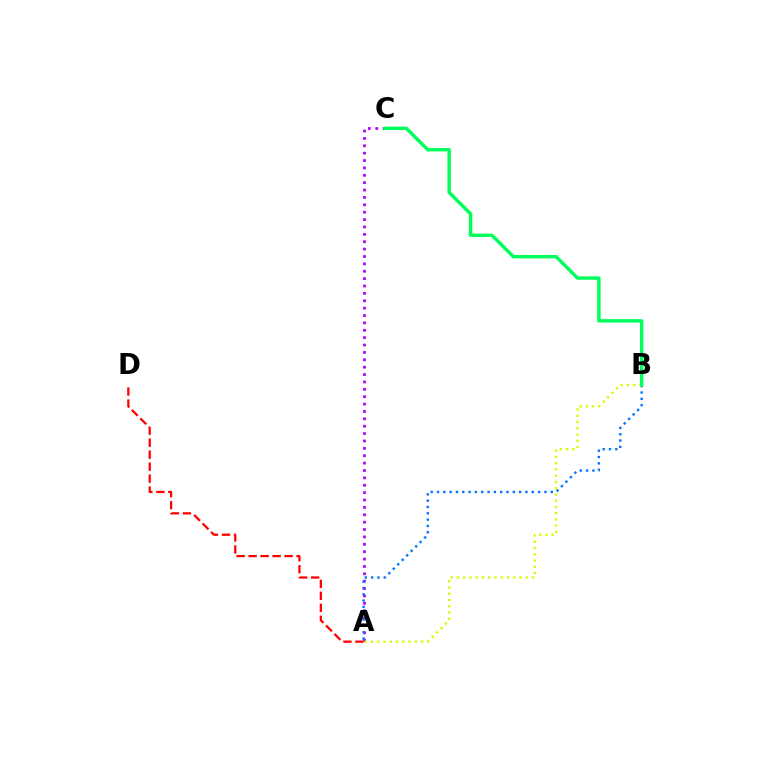{('A', 'C'): [{'color': '#b900ff', 'line_style': 'dotted', 'thickness': 2.01}], ('A', 'B'): [{'color': '#0074ff', 'line_style': 'dotted', 'thickness': 1.72}, {'color': '#d1ff00', 'line_style': 'dotted', 'thickness': 1.7}], ('A', 'D'): [{'color': '#ff0000', 'line_style': 'dashed', 'thickness': 1.63}], ('B', 'C'): [{'color': '#00ff5c', 'line_style': 'solid', 'thickness': 2.46}]}